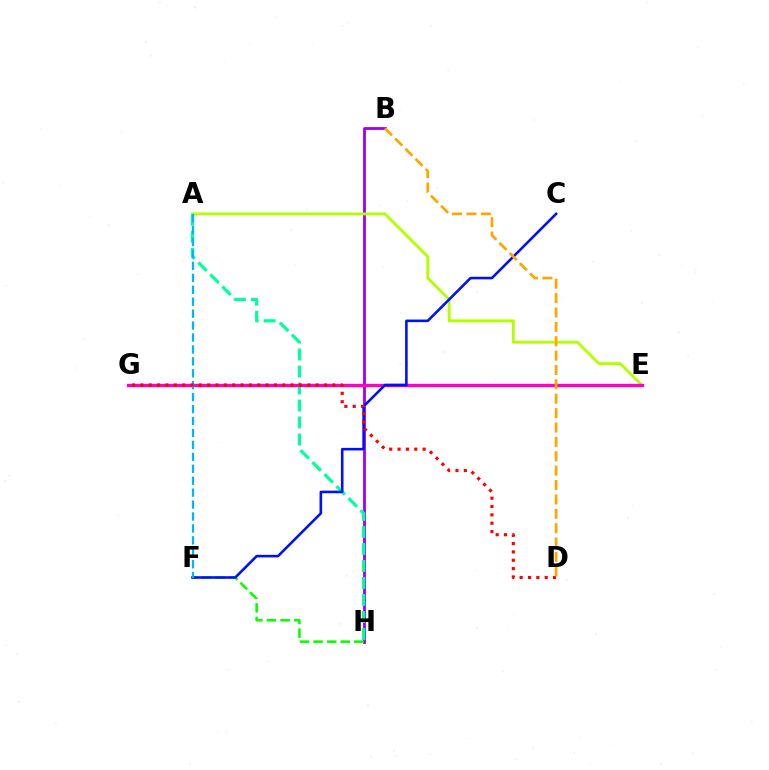{('B', 'H'): [{'color': '#9b00ff', 'line_style': 'solid', 'thickness': 2.02}], ('A', 'E'): [{'color': '#b3ff00', 'line_style': 'solid', 'thickness': 2.06}], ('A', 'H'): [{'color': '#00ff9d', 'line_style': 'dashed', 'thickness': 2.31}], ('E', 'G'): [{'color': '#ff00bd', 'line_style': 'solid', 'thickness': 2.38}], ('F', 'H'): [{'color': '#08ff00', 'line_style': 'dashed', 'thickness': 1.85}], ('C', 'F'): [{'color': '#0010ff', 'line_style': 'solid', 'thickness': 1.86}], ('A', 'F'): [{'color': '#00b5ff', 'line_style': 'dashed', 'thickness': 1.62}], ('D', 'G'): [{'color': '#ff0000', 'line_style': 'dotted', 'thickness': 2.27}], ('B', 'D'): [{'color': '#ffa500', 'line_style': 'dashed', 'thickness': 1.95}]}